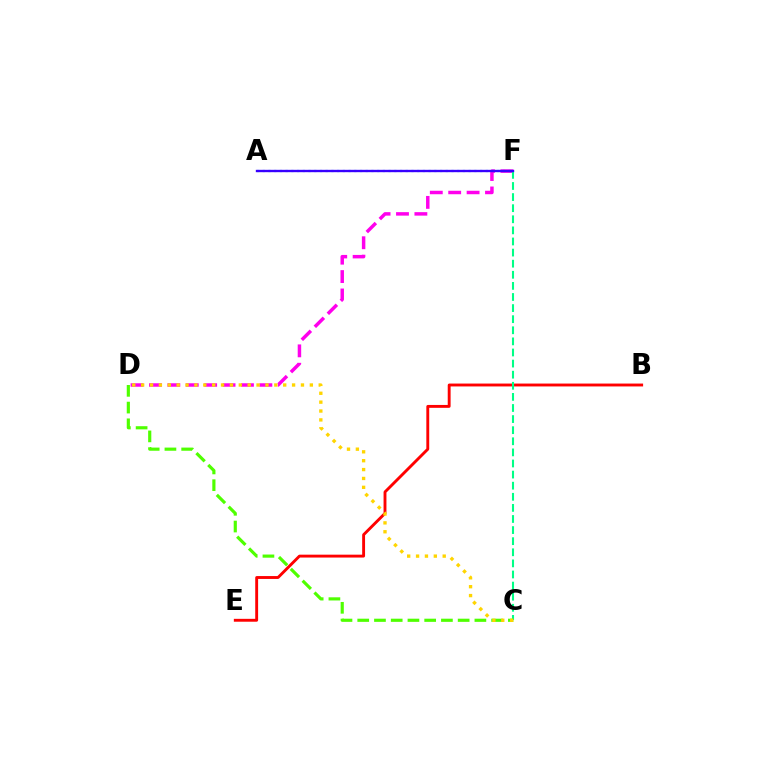{('B', 'E'): [{'color': '#ff0000', 'line_style': 'solid', 'thickness': 2.08}], ('D', 'F'): [{'color': '#ff00ed', 'line_style': 'dashed', 'thickness': 2.5}], ('C', 'F'): [{'color': '#00ff86', 'line_style': 'dashed', 'thickness': 1.51}], ('C', 'D'): [{'color': '#4fff00', 'line_style': 'dashed', 'thickness': 2.27}, {'color': '#ffd500', 'line_style': 'dotted', 'thickness': 2.41}], ('A', 'F'): [{'color': '#009eff', 'line_style': 'dotted', 'thickness': 1.55}, {'color': '#3700ff', 'line_style': 'solid', 'thickness': 1.7}]}